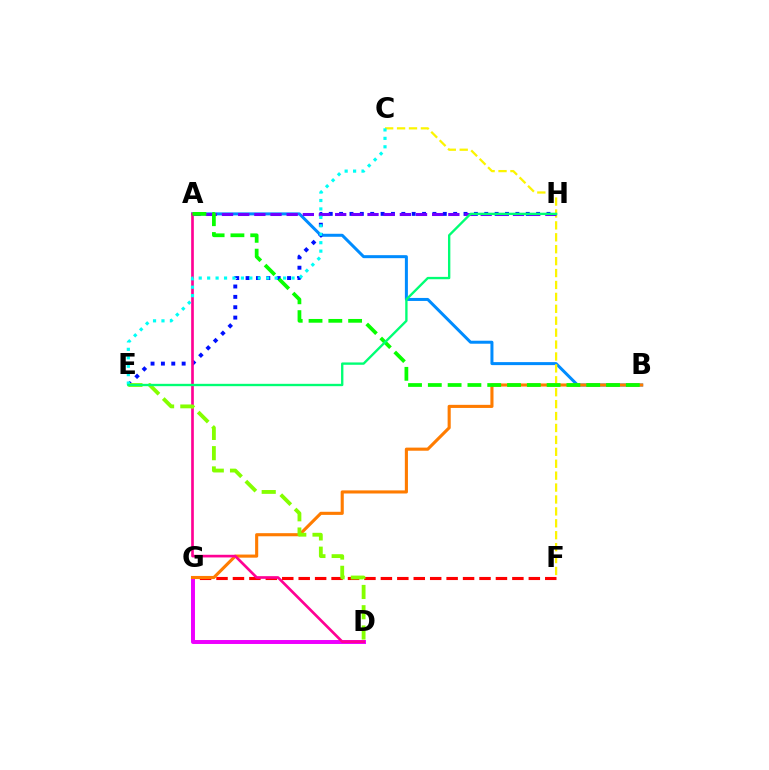{('F', 'G'): [{'color': '#ff0000', 'line_style': 'dashed', 'thickness': 2.23}], ('A', 'B'): [{'color': '#008cff', 'line_style': 'solid', 'thickness': 2.16}, {'color': '#08ff00', 'line_style': 'dashed', 'thickness': 2.69}], ('D', 'G'): [{'color': '#ee00ff', 'line_style': 'solid', 'thickness': 2.85}], ('B', 'G'): [{'color': '#ff7c00', 'line_style': 'solid', 'thickness': 2.24}], ('E', 'H'): [{'color': '#0010ff', 'line_style': 'dotted', 'thickness': 2.82}, {'color': '#00ff74', 'line_style': 'solid', 'thickness': 1.69}], ('C', 'F'): [{'color': '#fcf500', 'line_style': 'dashed', 'thickness': 1.62}], ('A', 'D'): [{'color': '#ff0094', 'line_style': 'solid', 'thickness': 1.92}], ('A', 'H'): [{'color': '#7200ff', 'line_style': 'dashed', 'thickness': 2.2}], ('D', 'E'): [{'color': '#84ff00', 'line_style': 'dashed', 'thickness': 2.75}], ('C', 'E'): [{'color': '#00fff6', 'line_style': 'dotted', 'thickness': 2.29}]}